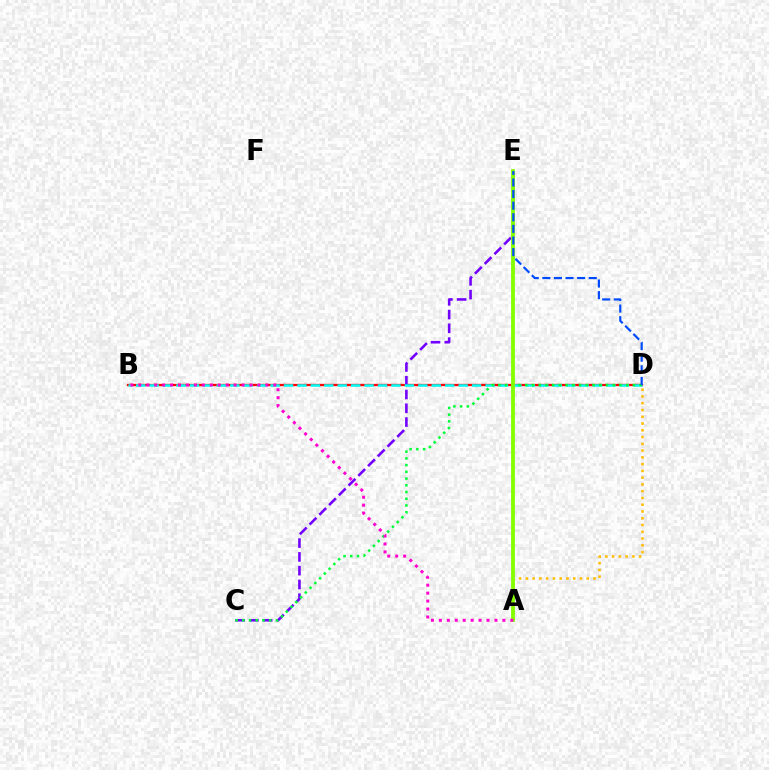{('B', 'D'): [{'color': '#ff0000', 'line_style': 'solid', 'thickness': 1.65}, {'color': '#00fff6', 'line_style': 'dashed', 'thickness': 1.83}], ('A', 'D'): [{'color': '#ffbd00', 'line_style': 'dotted', 'thickness': 1.84}], ('C', 'E'): [{'color': '#7200ff', 'line_style': 'dashed', 'thickness': 1.87}], ('C', 'D'): [{'color': '#00ff39', 'line_style': 'dotted', 'thickness': 1.83}], ('A', 'E'): [{'color': '#84ff00', 'line_style': 'solid', 'thickness': 2.74}], ('D', 'E'): [{'color': '#004bff', 'line_style': 'dashed', 'thickness': 1.58}], ('A', 'B'): [{'color': '#ff00cf', 'line_style': 'dotted', 'thickness': 2.16}]}